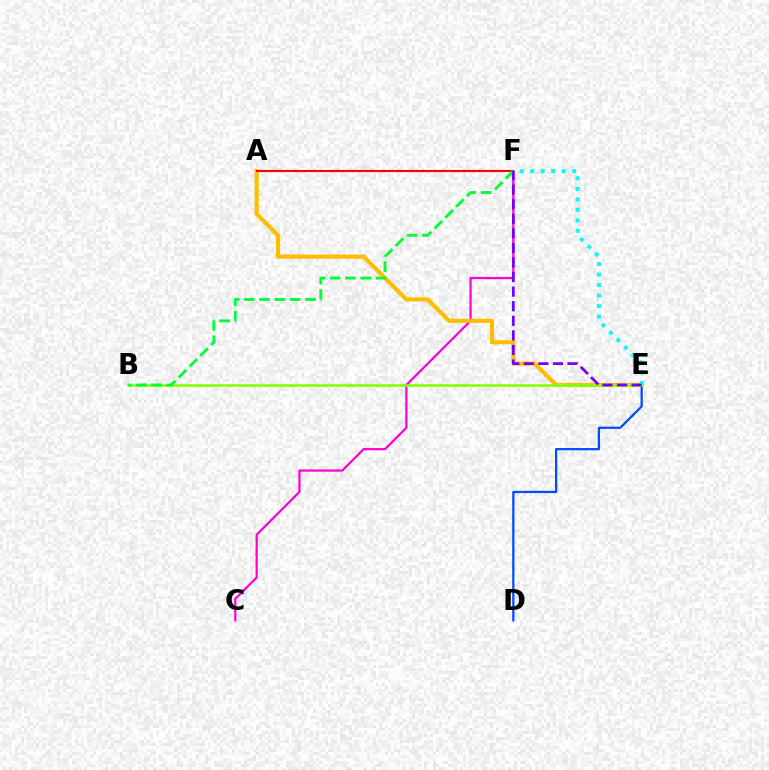{('C', 'F'): [{'color': '#ff00cf', 'line_style': 'solid', 'thickness': 1.6}], ('A', 'E'): [{'color': '#ffbd00', 'line_style': 'solid', 'thickness': 2.99}], ('A', 'F'): [{'color': '#ff0000', 'line_style': 'solid', 'thickness': 1.52}], ('D', 'E'): [{'color': '#004bff', 'line_style': 'solid', 'thickness': 1.62}], ('E', 'F'): [{'color': '#00fff6', 'line_style': 'dotted', 'thickness': 2.86}, {'color': '#7200ff', 'line_style': 'dashed', 'thickness': 1.98}], ('B', 'E'): [{'color': '#84ff00', 'line_style': 'solid', 'thickness': 1.84}], ('B', 'F'): [{'color': '#00ff39', 'line_style': 'dashed', 'thickness': 2.08}]}